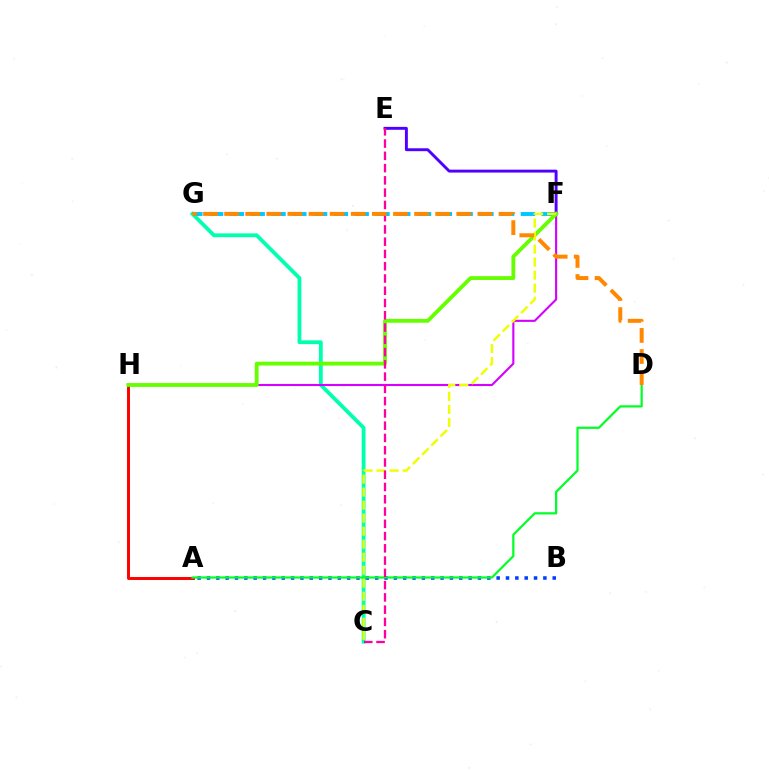{('C', 'G'): [{'color': '#00ffaf', 'line_style': 'solid', 'thickness': 2.74}], ('F', 'H'): [{'color': '#d600ff', 'line_style': 'solid', 'thickness': 1.52}, {'color': '#66ff00', 'line_style': 'solid', 'thickness': 2.76}], ('A', 'B'): [{'color': '#003fff', 'line_style': 'dotted', 'thickness': 2.54}], ('A', 'H'): [{'color': '#ff0000', 'line_style': 'solid', 'thickness': 2.12}], ('F', 'G'): [{'color': '#00c7ff', 'line_style': 'dashed', 'thickness': 2.82}], ('E', 'F'): [{'color': '#4f00ff', 'line_style': 'solid', 'thickness': 2.1}], ('A', 'D'): [{'color': '#00ff27', 'line_style': 'solid', 'thickness': 1.6}], ('C', 'F'): [{'color': '#eeff00', 'line_style': 'dashed', 'thickness': 1.77}], ('C', 'E'): [{'color': '#ff00a0', 'line_style': 'dashed', 'thickness': 1.67}], ('D', 'G'): [{'color': '#ff8800', 'line_style': 'dashed', 'thickness': 2.87}]}